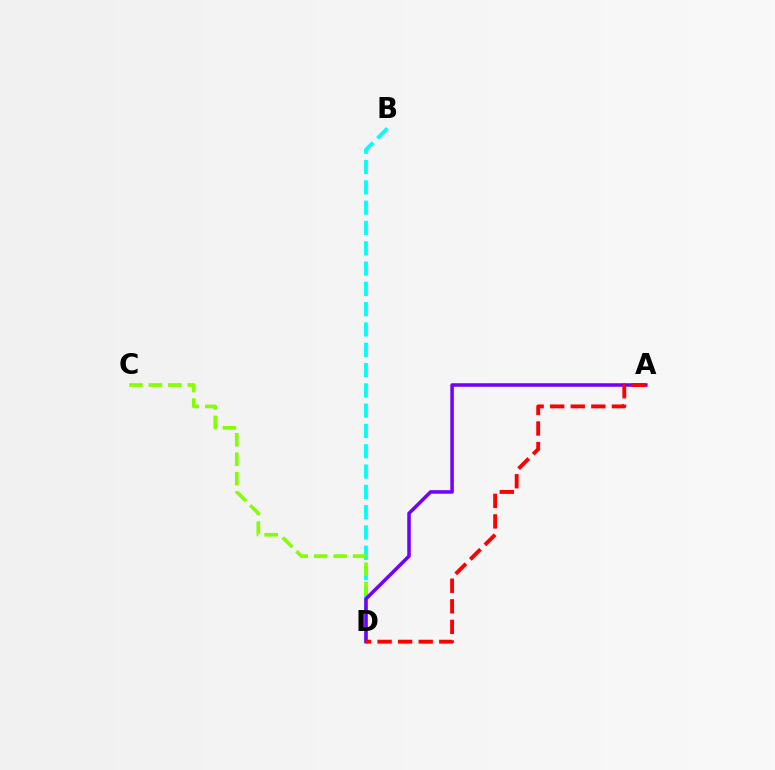{('B', 'D'): [{'color': '#00fff6', 'line_style': 'dashed', 'thickness': 2.76}], ('C', 'D'): [{'color': '#84ff00', 'line_style': 'dashed', 'thickness': 2.64}], ('A', 'D'): [{'color': '#7200ff', 'line_style': 'solid', 'thickness': 2.54}, {'color': '#ff0000', 'line_style': 'dashed', 'thickness': 2.79}]}